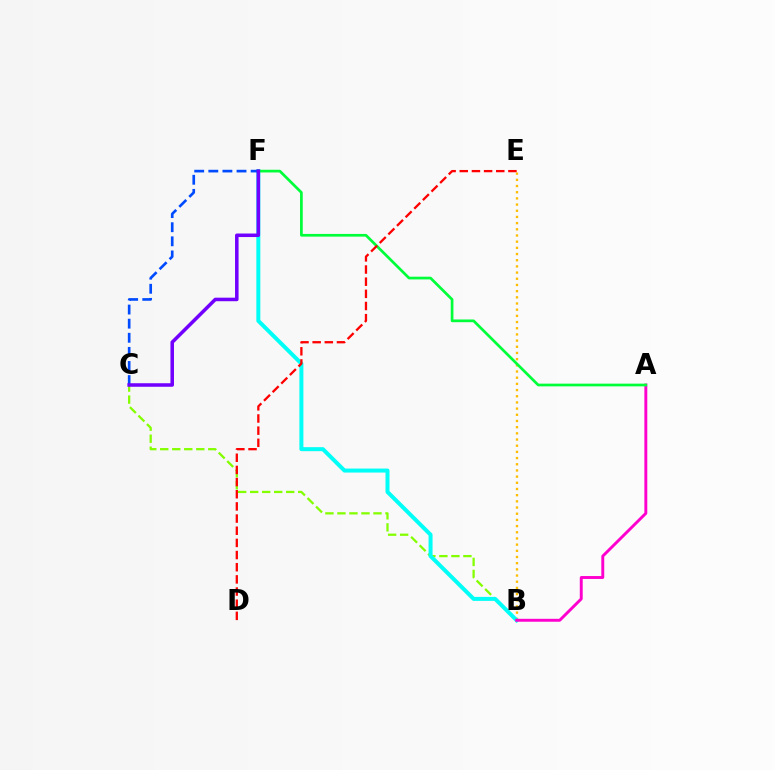{('B', 'E'): [{'color': '#ffbd00', 'line_style': 'dotted', 'thickness': 1.68}], ('B', 'C'): [{'color': '#84ff00', 'line_style': 'dashed', 'thickness': 1.63}], ('B', 'F'): [{'color': '#00fff6', 'line_style': 'solid', 'thickness': 2.88}], ('A', 'B'): [{'color': '#ff00cf', 'line_style': 'solid', 'thickness': 2.11}], ('A', 'F'): [{'color': '#00ff39', 'line_style': 'solid', 'thickness': 1.95}], ('C', 'F'): [{'color': '#004bff', 'line_style': 'dashed', 'thickness': 1.92}, {'color': '#7200ff', 'line_style': 'solid', 'thickness': 2.54}], ('D', 'E'): [{'color': '#ff0000', 'line_style': 'dashed', 'thickness': 1.65}]}